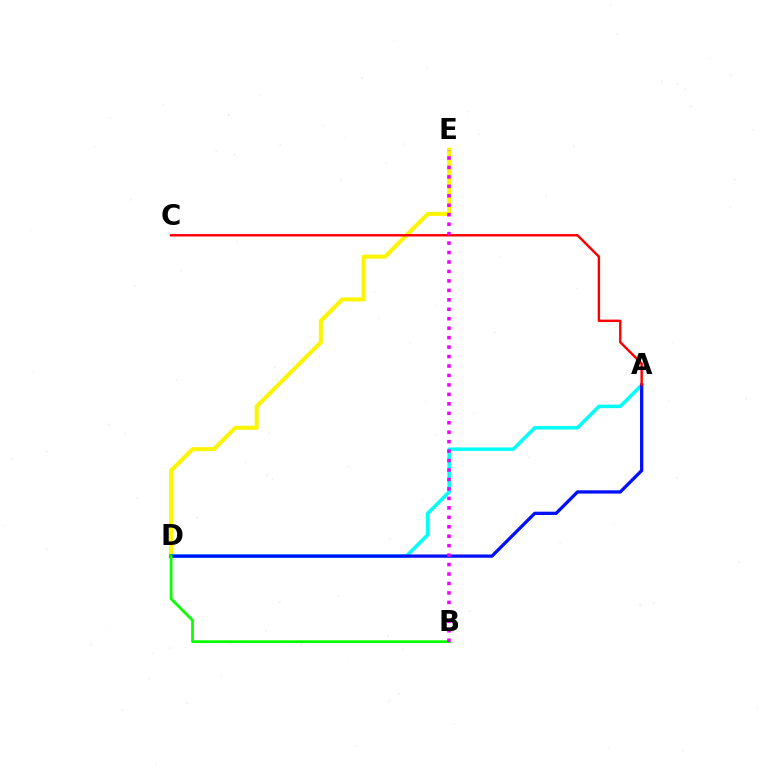{('D', 'E'): [{'color': '#fcf500', 'line_style': 'solid', 'thickness': 2.91}], ('A', 'D'): [{'color': '#00fff6', 'line_style': 'solid', 'thickness': 2.52}, {'color': '#0010ff', 'line_style': 'solid', 'thickness': 2.36}], ('A', 'C'): [{'color': '#ff0000', 'line_style': 'solid', 'thickness': 1.75}], ('B', 'D'): [{'color': '#08ff00', 'line_style': 'solid', 'thickness': 1.98}], ('B', 'E'): [{'color': '#ee00ff', 'line_style': 'dotted', 'thickness': 2.57}]}